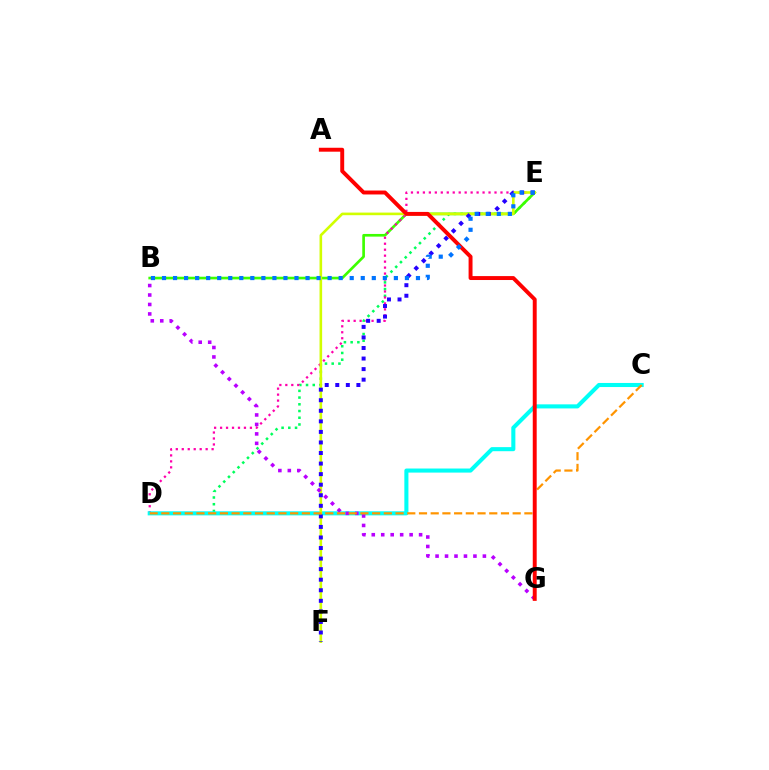{('D', 'E'): [{'color': '#00ff5c', 'line_style': 'dotted', 'thickness': 1.83}, {'color': '#ff00ac', 'line_style': 'dotted', 'thickness': 1.62}], ('B', 'E'): [{'color': '#3dff00', 'line_style': 'solid', 'thickness': 1.92}, {'color': '#0074ff', 'line_style': 'dotted', 'thickness': 3.0}], ('C', 'D'): [{'color': '#00fff6', 'line_style': 'solid', 'thickness': 2.93}, {'color': '#ff9400', 'line_style': 'dashed', 'thickness': 1.59}], ('E', 'F'): [{'color': '#d1ff00', 'line_style': 'solid', 'thickness': 1.88}, {'color': '#2500ff', 'line_style': 'dotted', 'thickness': 2.87}], ('B', 'G'): [{'color': '#b900ff', 'line_style': 'dotted', 'thickness': 2.57}], ('A', 'G'): [{'color': '#ff0000', 'line_style': 'solid', 'thickness': 2.83}]}